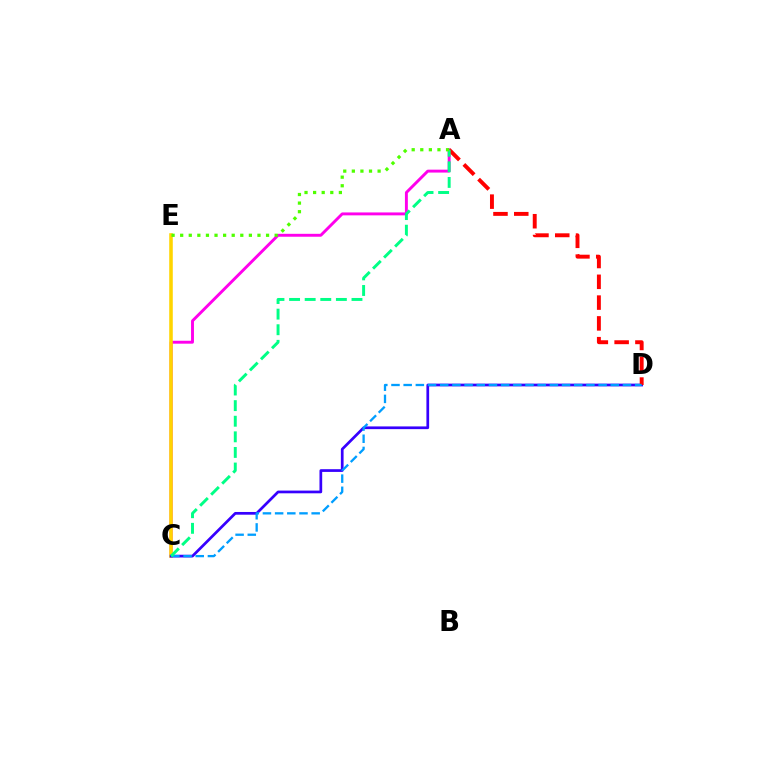{('A', 'C'): [{'color': '#ff00ed', 'line_style': 'solid', 'thickness': 2.1}, {'color': '#00ff86', 'line_style': 'dashed', 'thickness': 2.12}], ('C', 'E'): [{'color': '#ffd500', 'line_style': 'solid', 'thickness': 2.57}], ('C', 'D'): [{'color': '#3700ff', 'line_style': 'solid', 'thickness': 1.96}, {'color': '#009eff', 'line_style': 'dashed', 'thickness': 1.66}], ('A', 'D'): [{'color': '#ff0000', 'line_style': 'dashed', 'thickness': 2.82}], ('A', 'E'): [{'color': '#4fff00', 'line_style': 'dotted', 'thickness': 2.33}]}